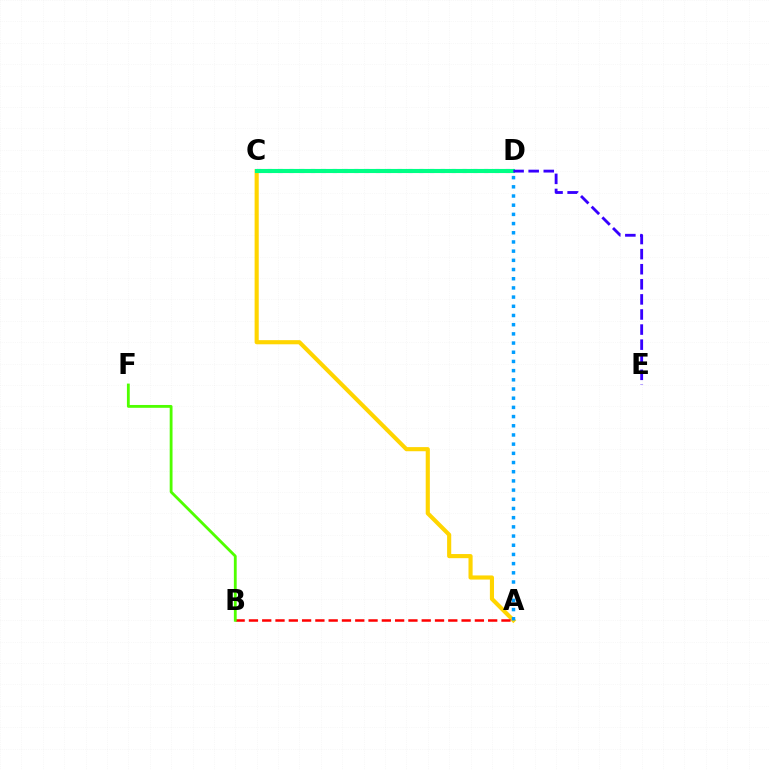{('C', 'D'): [{'color': '#ff00ed', 'line_style': 'dotted', 'thickness': 2.94}, {'color': '#00ff86', 'line_style': 'solid', 'thickness': 2.95}], ('A', 'C'): [{'color': '#ffd500', 'line_style': 'solid', 'thickness': 2.97}], ('D', 'E'): [{'color': '#3700ff', 'line_style': 'dashed', 'thickness': 2.05}], ('A', 'D'): [{'color': '#009eff', 'line_style': 'dotted', 'thickness': 2.5}], ('A', 'B'): [{'color': '#ff0000', 'line_style': 'dashed', 'thickness': 1.81}], ('B', 'F'): [{'color': '#4fff00', 'line_style': 'solid', 'thickness': 2.03}]}